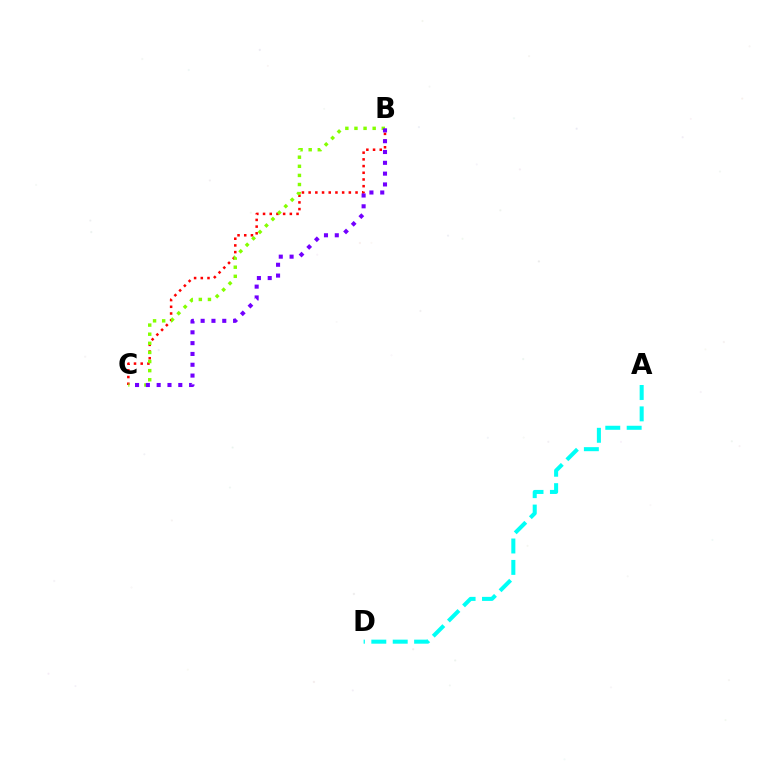{('B', 'C'): [{'color': '#ff0000', 'line_style': 'dotted', 'thickness': 1.82}, {'color': '#84ff00', 'line_style': 'dotted', 'thickness': 2.47}, {'color': '#7200ff', 'line_style': 'dotted', 'thickness': 2.94}], ('A', 'D'): [{'color': '#00fff6', 'line_style': 'dashed', 'thickness': 2.91}]}